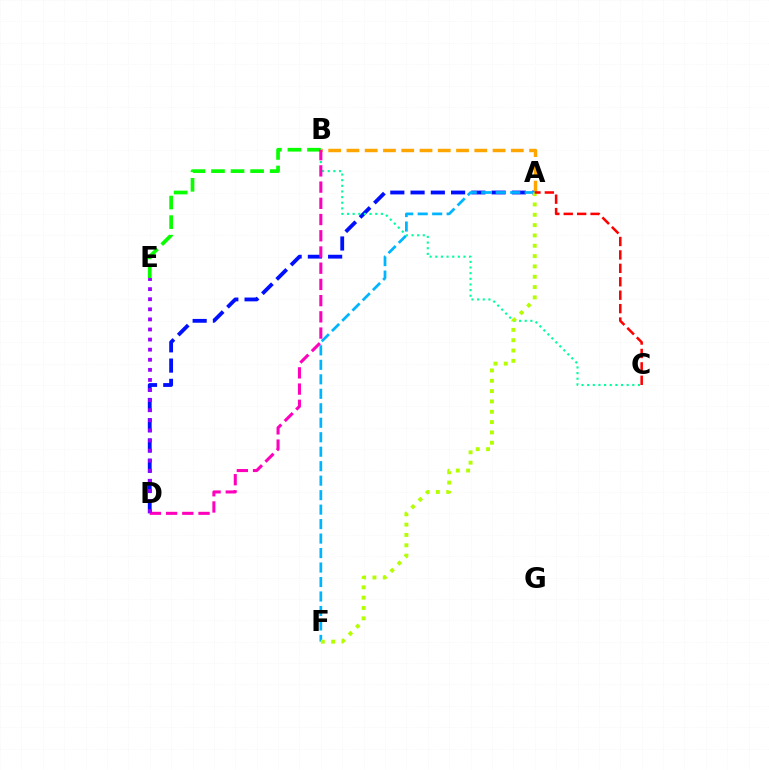{('A', 'D'): [{'color': '#0010ff', 'line_style': 'dashed', 'thickness': 2.75}], ('A', 'B'): [{'color': '#ffa500', 'line_style': 'dashed', 'thickness': 2.48}], ('B', 'E'): [{'color': '#08ff00', 'line_style': 'dashed', 'thickness': 2.66}], ('A', 'F'): [{'color': '#00b5ff', 'line_style': 'dashed', 'thickness': 1.97}, {'color': '#b3ff00', 'line_style': 'dotted', 'thickness': 2.81}], ('B', 'C'): [{'color': '#00ff9d', 'line_style': 'dotted', 'thickness': 1.53}], ('A', 'C'): [{'color': '#ff0000', 'line_style': 'dashed', 'thickness': 1.82}], ('B', 'D'): [{'color': '#ff00bd', 'line_style': 'dashed', 'thickness': 2.2}], ('D', 'E'): [{'color': '#9b00ff', 'line_style': 'dotted', 'thickness': 2.74}]}